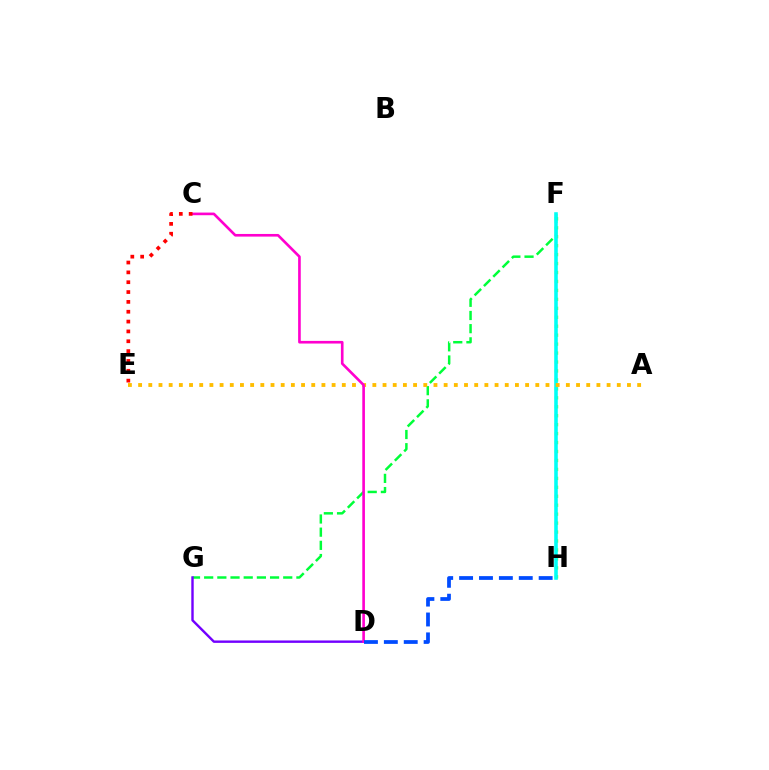{('F', 'H'): [{'color': '#84ff00', 'line_style': 'dotted', 'thickness': 2.43}, {'color': '#00fff6', 'line_style': 'solid', 'thickness': 2.57}], ('F', 'G'): [{'color': '#00ff39', 'line_style': 'dashed', 'thickness': 1.79}], ('A', 'E'): [{'color': '#ffbd00', 'line_style': 'dotted', 'thickness': 2.77}], ('D', 'G'): [{'color': '#7200ff', 'line_style': 'solid', 'thickness': 1.73}], ('C', 'D'): [{'color': '#ff00cf', 'line_style': 'solid', 'thickness': 1.9}], ('D', 'H'): [{'color': '#004bff', 'line_style': 'dashed', 'thickness': 2.7}], ('C', 'E'): [{'color': '#ff0000', 'line_style': 'dotted', 'thickness': 2.67}]}